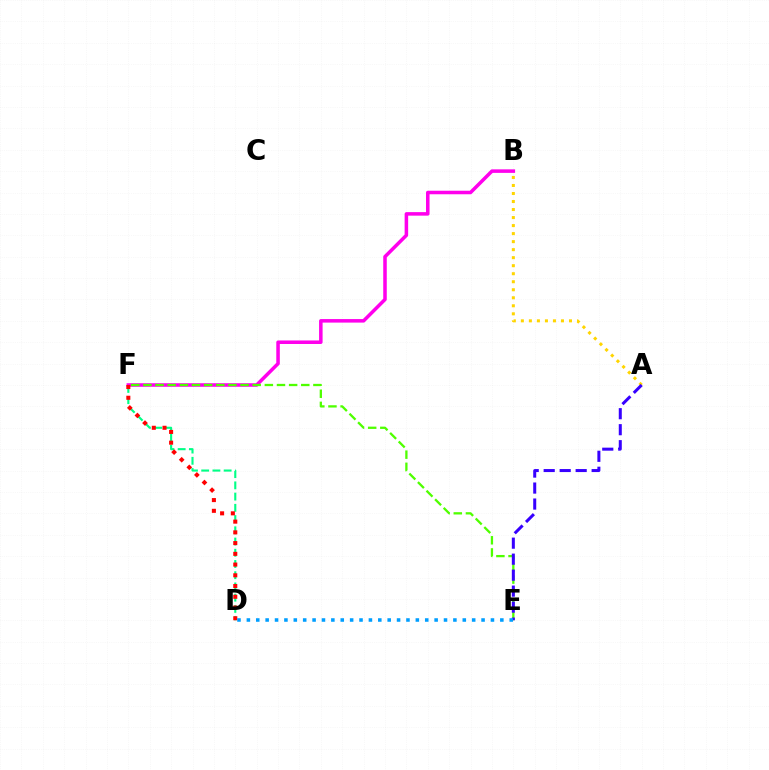{('B', 'F'): [{'color': '#ff00ed', 'line_style': 'solid', 'thickness': 2.54}], ('E', 'F'): [{'color': '#4fff00', 'line_style': 'dashed', 'thickness': 1.65}], ('A', 'B'): [{'color': '#ffd500', 'line_style': 'dotted', 'thickness': 2.18}], ('D', 'F'): [{'color': '#00ff86', 'line_style': 'dashed', 'thickness': 1.53}, {'color': '#ff0000', 'line_style': 'dotted', 'thickness': 2.92}], ('A', 'E'): [{'color': '#3700ff', 'line_style': 'dashed', 'thickness': 2.17}], ('D', 'E'): [{'color': '#009eff', 'line_style': 'dotted', 'thickness': 2.55}]}